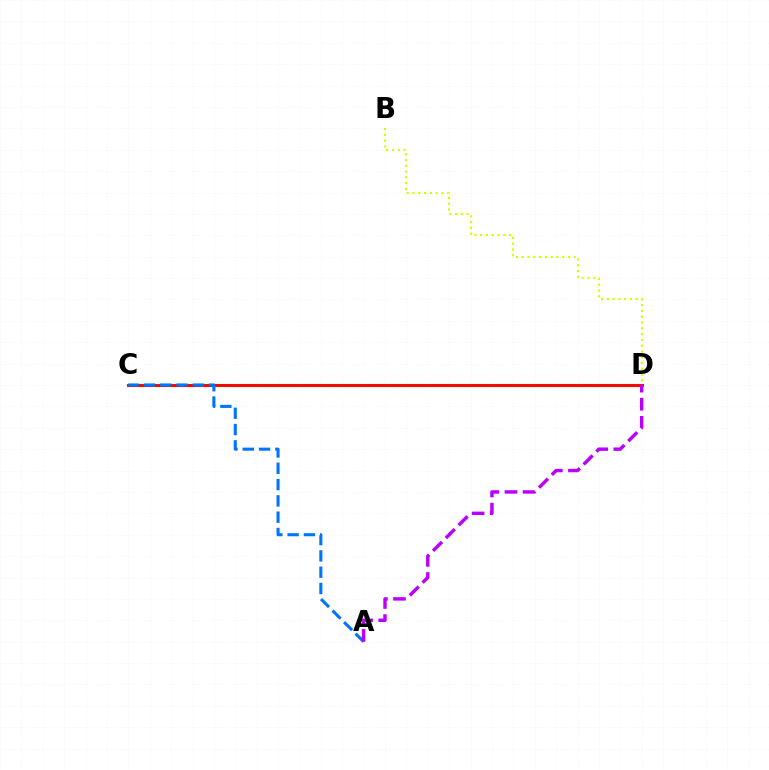{('B', 'D'): [{'color': '#d1ff00', 'line_style': 'dotted', 'thickness': 1.57}], ('C', 'D'): [{'color': '#00ff5c', 'line_style': 'solid', 'thickness': 2.3}, {'color': '#ff0000', 'line_style': 'solid', 'thickness': 2.09}], ('A', 'C'): [{'color': '#0074ff', 'line_style': 'dashed', 'thickness': 2.21}], ('A', 'D'): [{'color': '#b900ff', 'line_style': 'dashed', 'thickness': 2.46}]}